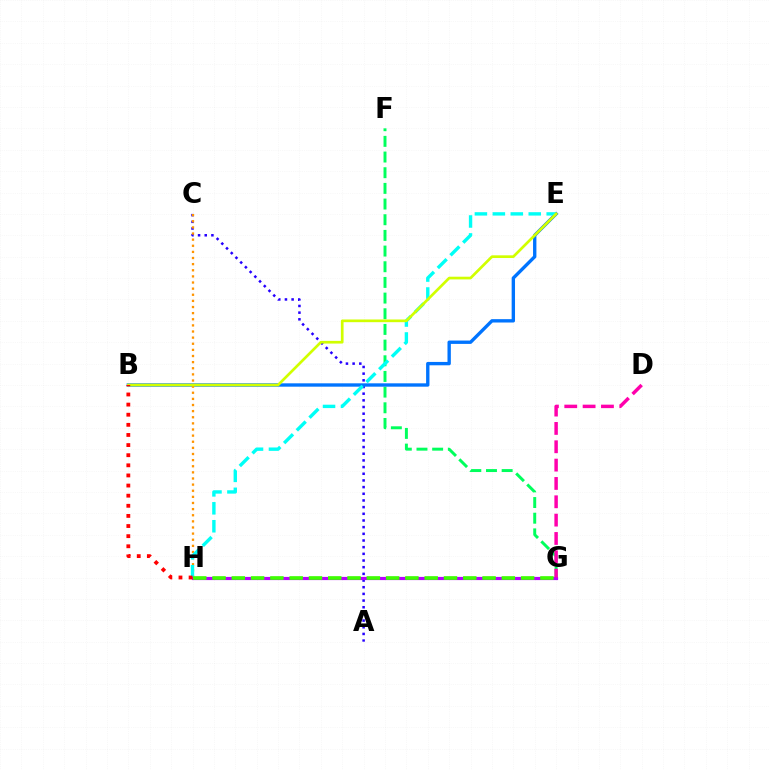{('A', 'C'): [{'color': '#2500ff', 'line_style': 'dotted', 'thickness': 1.81}], ('F', 'G'): [{'color': '#00ff5c', 'line_style': 'dashed', 'thickness': 2.13}], ('B', 'E'): [{'color': '#0074ff', 'line_style': 'solid', 'thickness': 2.42}, {'color': '#d1ff00', 'line_style': 'solid', 'thickness': 1.94}], ('C', 'H'): [{'color': '#ff9400', 'line_style': 'dotted', 'thickness': 1.66}], ('E', 'H'): [{'color': '#00fff6', 'line_style': 'dashed', 'thickness': 2.44}], ('G', 'H'): [{'color': '#b900ff', 'line_style': 'solid', 'thickness': 2.29}, {'color': '#3dff00', 'line_style': 'dashed', 'thickness': 2.62}], ('B', 'H'): [{'color': '#ff0000', 'line_style': 'dotted', 'thickness': 2.75}], ('D', 'G'): [{'color': '#ff00ac', 'line_style': 'dashed', 'thickness': 2.49}]}